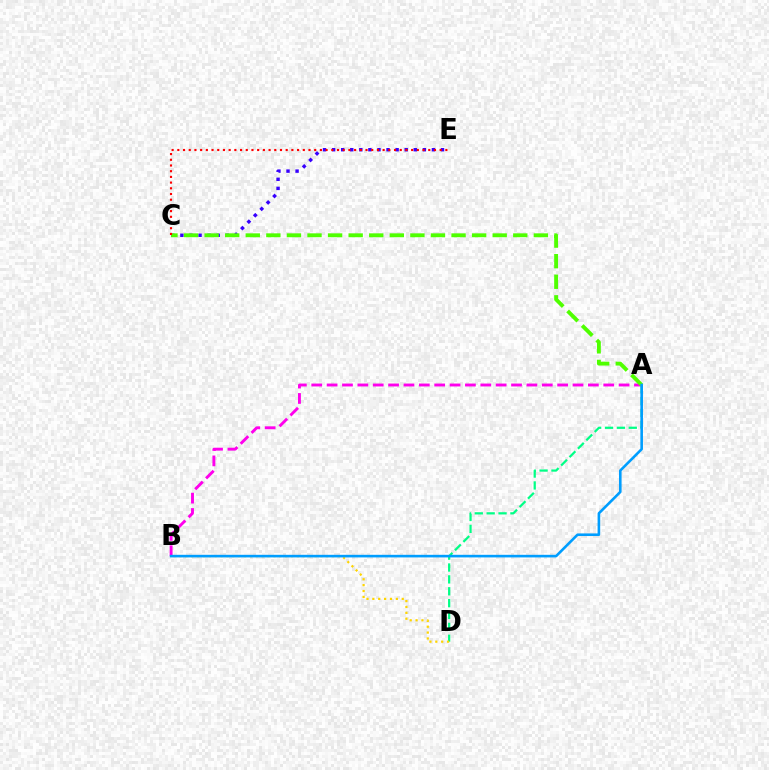{('A', 'D'): [{'color': '#00ff86', 'line_style': 'dashed', 'thickness': 1.61}], ('A', 'B'): [{'color': '#ff00ed', 'line_style': 'dashed', 'thickness': 2.09}, {'color': '#009eff', 'line_style': 'solid', 'thickness': 1.88}], ('B', 'D'): [{'color': '#ffd500', 'line_style': 'dotted', 'thickness': 1.6}], ('C', 'E'): [{'color': '#3700ff', 'line_style': 'dotted', 'thickness': 2.47}, {'color': '#ff0000', 'line_style': 'dotted', 'thickness': 1.55}], ('A', 'C'): [{'color': '#4fff00', 'line_style': 'dashed', 'thickness': 2.8}]}